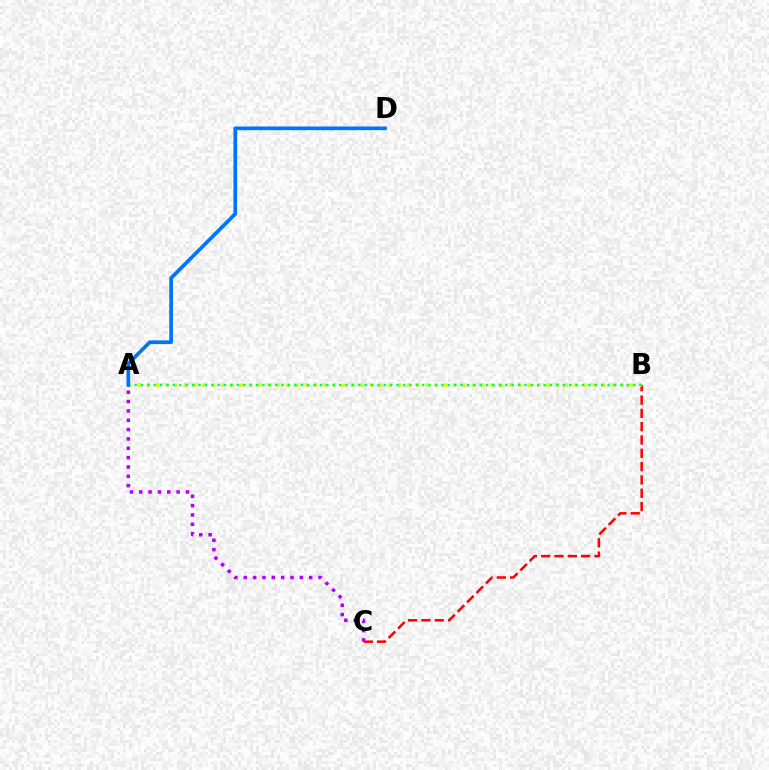{('B', 'C'): [{'color': '#ff0000', 'line_style': 'dashed', 'thickness': 1.81}], ('A', 'B'): [{'color': '#d1ff00', 'line_style': 'dotted', 'thickness': 2.52}, {'color': '#00ff5c', 'line_style': 'dotted', 'thickness': 1.74}], ('A', 'D'): [{'color': '#0074ff', 'line_style': 'solid', 'thickness': 2.66}], ('A', 'C'): [{'color': '#b900ff', 'line_style': 'dotted', 'thickness': 2.54}]}